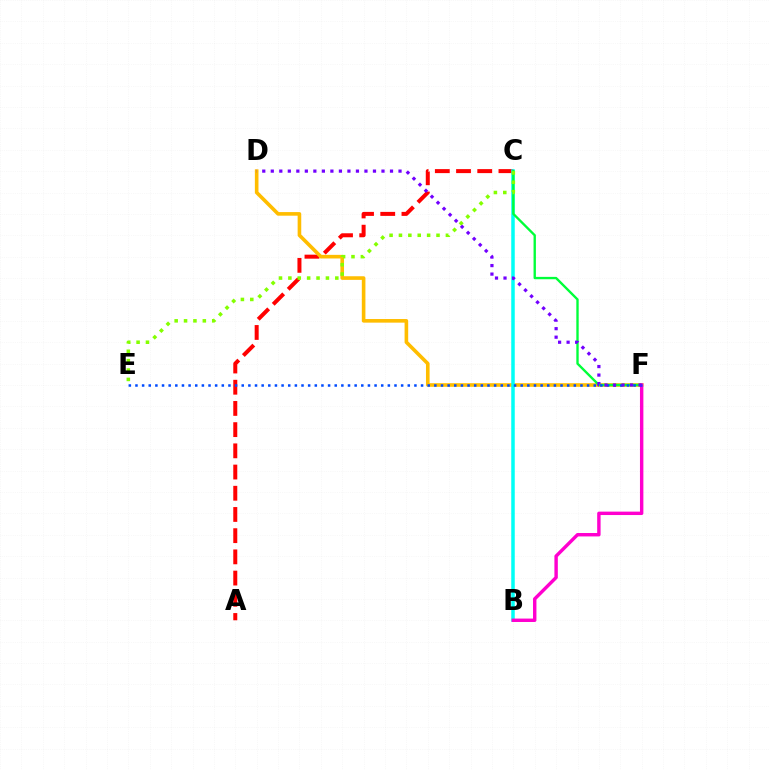{('A', 'C'): [{'color': '#ff0000', 'line_style': 'dashed', 'thickness': 2.88}], ('D', 'F'): [{'color': '#ffbd00', 'line_style': 'solid', 'thickness': 2.6}, {'color': '#7200ff', 'line_style': 'dotted', 'thickness': 2.31}], ('B', 'C'): [{'color': '#00fff6', 'line_style': 'solid', 'thickness': 2.53}], ('C', 'F'): [{'color': '#00ff39', 'line_style': 'solid', 'thickness': 1.7}], ('B', 'F'): [{'color': '#ff00cf', 'line_style': 'solid', 'thickness': 2.46}], ('C', 'E'): [{'color': '#84ff00', 'line_style': 'dotted', 'thickness': 2.55}], ('E', 'F'): [{'color': '#004bff', 'line_style': 'dotted', 'thickness': 1.8}]}